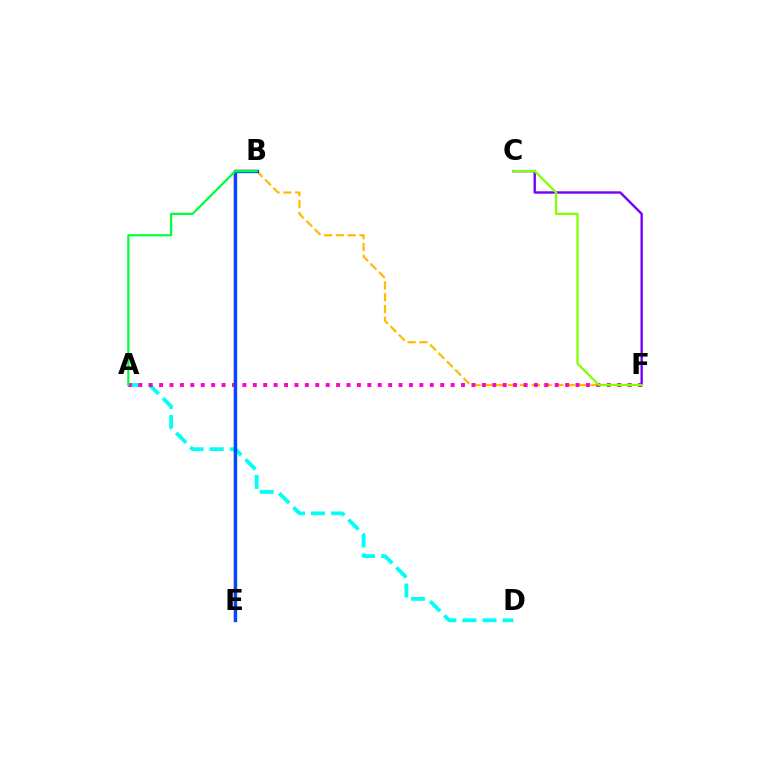{('A', 'D'): [{'color': '#00fff6', 'line_style': 'dashed', 'thickness': 2.73}], ('B', 'F'): [{'color': '#ffbd00', 'line_style': 'dashed', 'thickness': 1.61}], ('A', 'F'): [{'color': '#ff00cf', 'line_style': 'dotted', 'thickness': 2.83}], ('B', 'E'): [{'color': '#ff0000', 'line_style': 'solid', 'thickness': 1.74}, {'color': '#004bff', 'line_style': 'solid', 'thickness': 2.42}], ('C', 'F'): [{'color': '#7200ff', 'line_style': 'solid', 'thickness': 1.71}, {'color': '#84ff00', 'line_style': 'solid', 'thickness': 1.62}], ('A', 'B'): [{'color': '#00ff39', 'line_style': 'solid', 'thickness': 1.58}]}